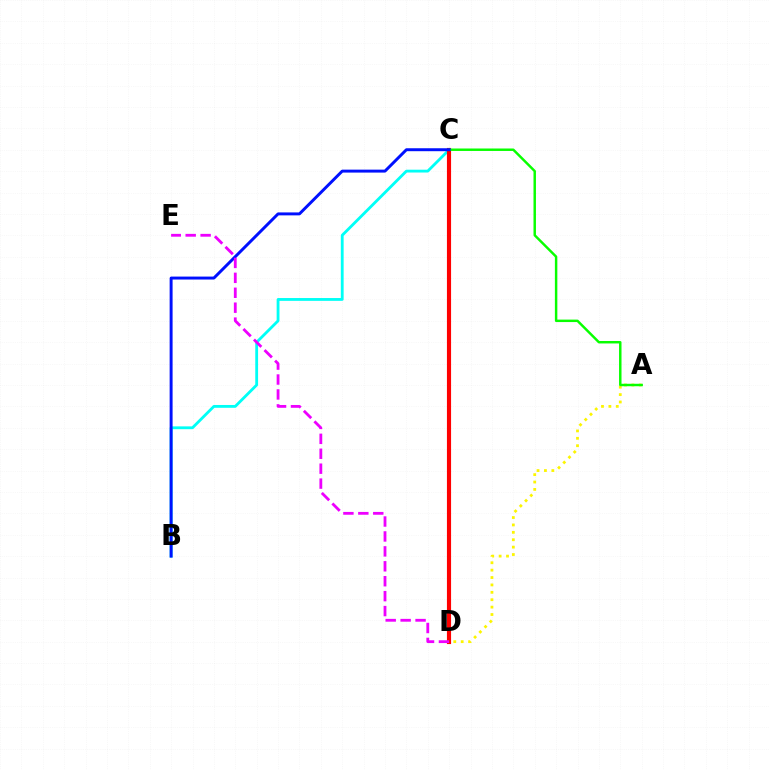{('A', 'D'): [{'color': '#fcf500', 'line_style': 'dotted', 'thickness': 2.01}], ('B', 'C'): [{'color': '#00fff6', 'line_style': 'solid', 'thickness': 2.03}, {'color': '#0010ff', 'line_style': 'solid', 'thickness': 2.12}], ('C', 'D'): [{'color': '#ff0000', 'line_style': 'solid', 'thickness': 2.98}], ('A', 'C'): [{'color': '#08ff00', 'line_style': 'solid', 'thickness': 1.77}], ('D', 'E'): [{'color': '#ee00ff', 'line_style': 'dashed', 'thickness': 2.03}]}